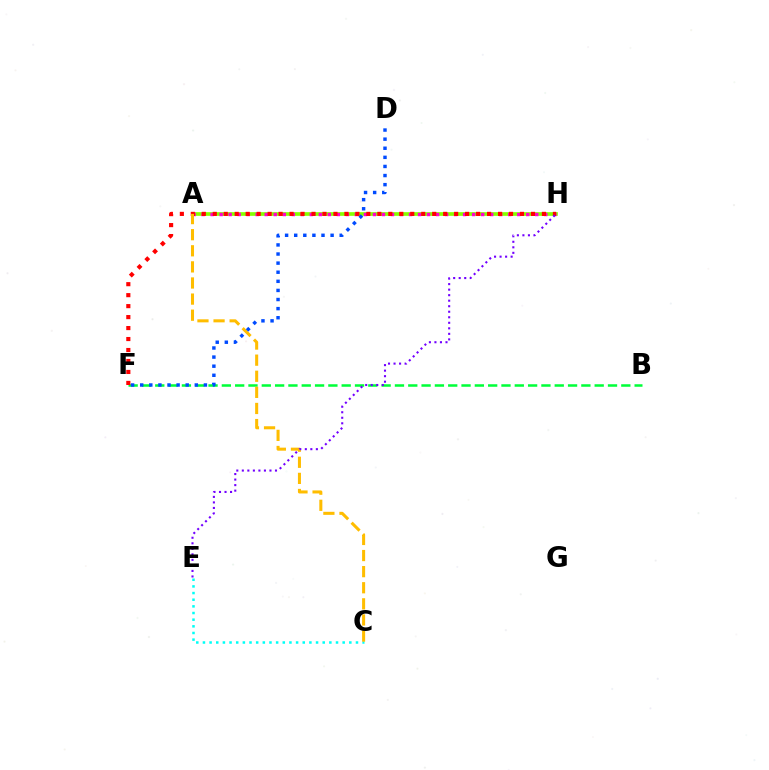{('C', 'E'): [{'color': '#00fff6', 'line_style': 'dotted', 'thickness': 1.81}], ('A', 'H'): [{'color': '#84ff00', 'line_style': 'solid', 'thickness': 2.65}, {'color': '#ff00cf', 'line_style': 'dotted', 'thickness': 2.45}], ('B', 'F'): [{'color': '#00ff39', 'line_style': 'dashed', 'thickness': 1.81}], ('F', 'H'): [{'color': '#ff0000', 'line_style': 'dotted', 'thickness': 2.98}], ('A', 'C'): [{'color': '#ffbd00', 'line_style': 'dashed', 'thickness': 2.19}], ('D', 'F'): [{'color': '#004bff', 'line_style': 'dotted', 'thickness': 2.47}], ('E', 'H'): [{'color': '#7200ff', 'line_style': 'dotted', 'thickness': 1.5}]}